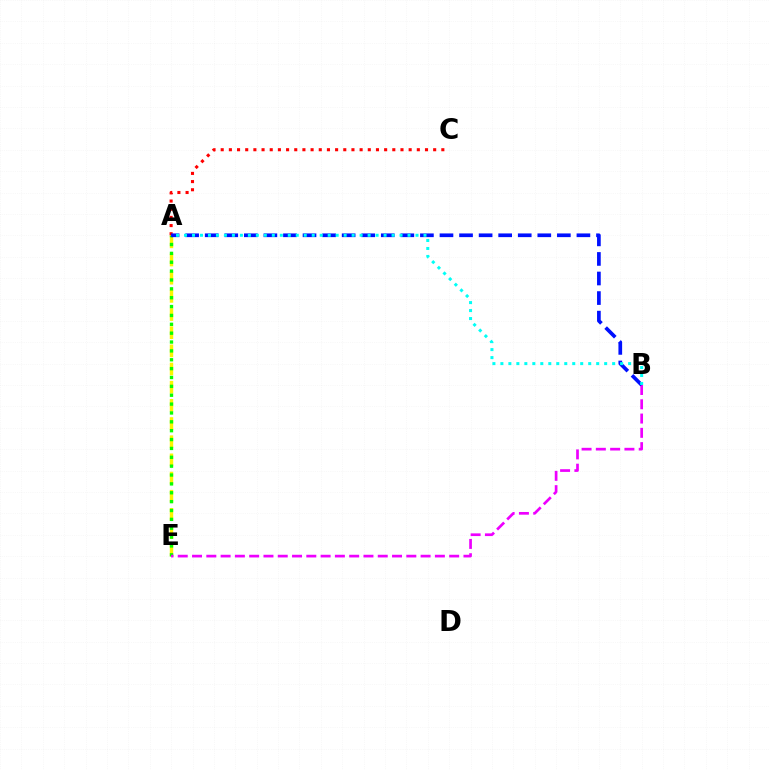{('A', 'E'): [{'color': '#fcf500', 'line_style': 'dashed', 'thickness': 2.47}, {'color': '#08ff00', 'line_style': 'dotted', 'thickness': 2.41}], ('B', 'E'): [{'color': '#ee00ff', 'line_style': 'dashed', 'thickness': 1.94}], ('A', 'C'): [{'color': '#ff0000', 'line_style': 'dotted', 'thickness': 2.22}], ('A', 'B'): [{'color': '#0010ff', 'line_style': 'dashed', 'thickness': 2.66}, {'color': '#00fff6', 'line_style': 'dotted', 'thickness': 2.17}]}